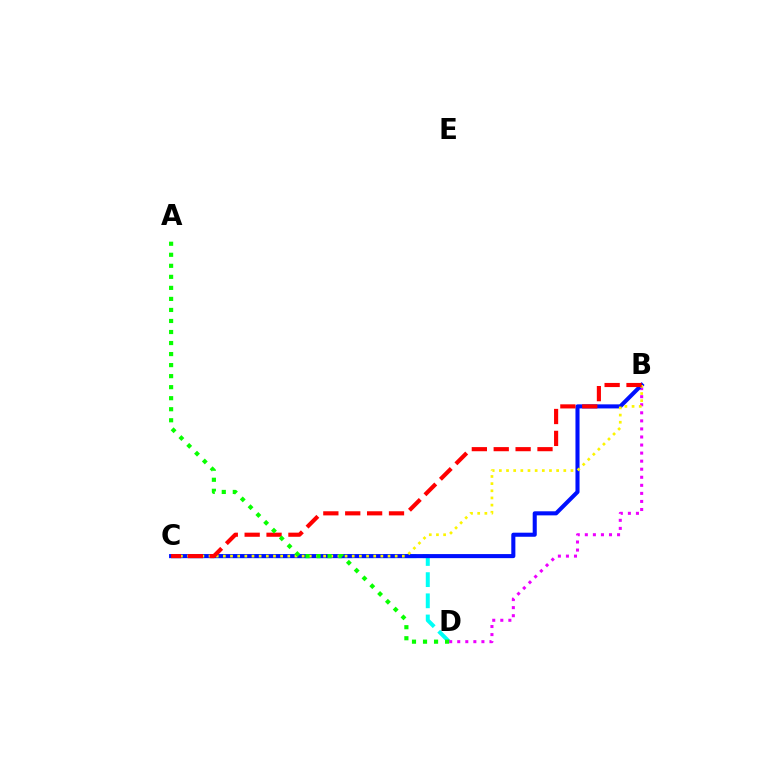{('C', 'D'): [{'color': '#00fff6', 'line_style': 'dashed', 'thickness': 2.88}], ('B', 'D'): [{'color': '#ee00ff', 'line_style': 'dotted', 'thickness': 2.19}], ('B', 'C'): [{'color': '#0010ff', 'line_style': 'solid', 'thickness': 2.93}, {'color': '#fcf500', 'line_style': 'dotted', 'thickness': 1.95}, {'color': '#ff0000', 'line_style': 'dashed', 'thickness': 2.97}], ('A', 'D'): [{'color': '#08ff00', 'line_style': 'dotted', 'thickness': 3.0}]}